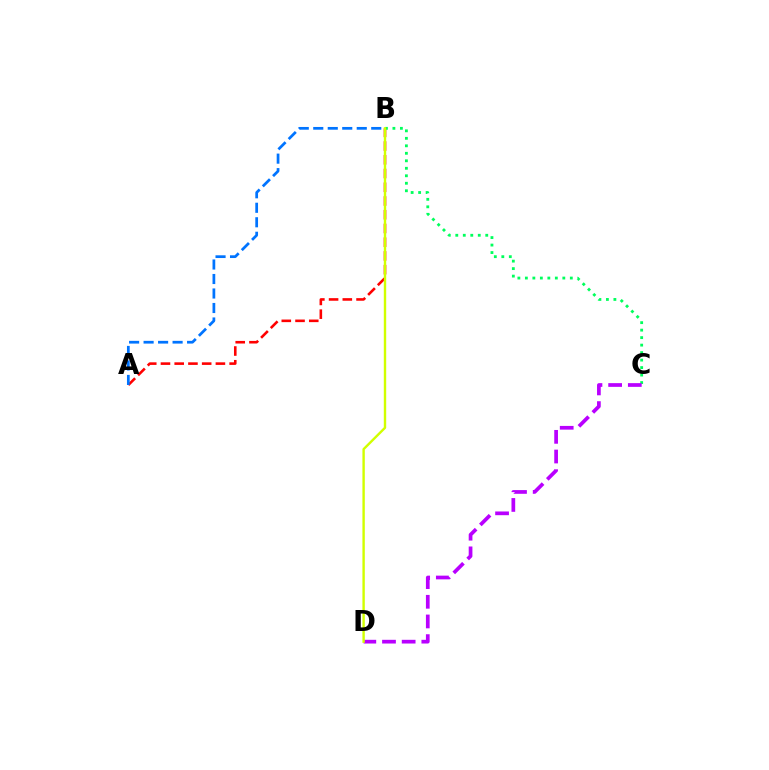{('A', 'B'): [{'color': '#ff0000', 'line_style': 'dashed', 'thickness': 1.87}, {'color': '#0074ff', 'line_style': 'dashed', 'thickness': 1.97}], ('B', 'C'): [{'color': '#00ff5c', 'line_style': 'dotted', 'thickness': 2.04}], ('C', 'D'): [{'color': '#b900ff', 'line_style': 'dashed', 'thickness': 2.67}], ('B', 'D'): [{'color': '#d1ff00', 'line_style': 'solid', 'thickness': 1.73}]}